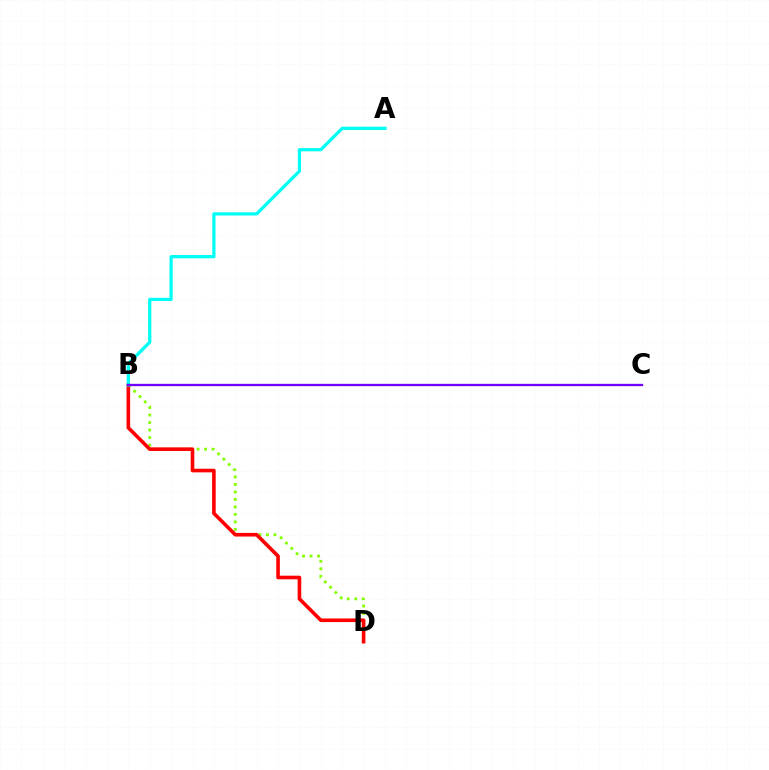{('B', 'D'): [{'color': '#84ff00', 'line_style': 'dotted', 'thickness': 2.04}, {'color': '#ff0000', 'line_style': 'solid', 'thickness': 2.6}], ('A', 'B'): [{'color': '#00fff6', 'line_style': 'solid', 'thickness': 2.34}], ('B', 'C'): [{'color': '#7200ff', 'line_style': 'solid', 'thickness': 1.66}]}